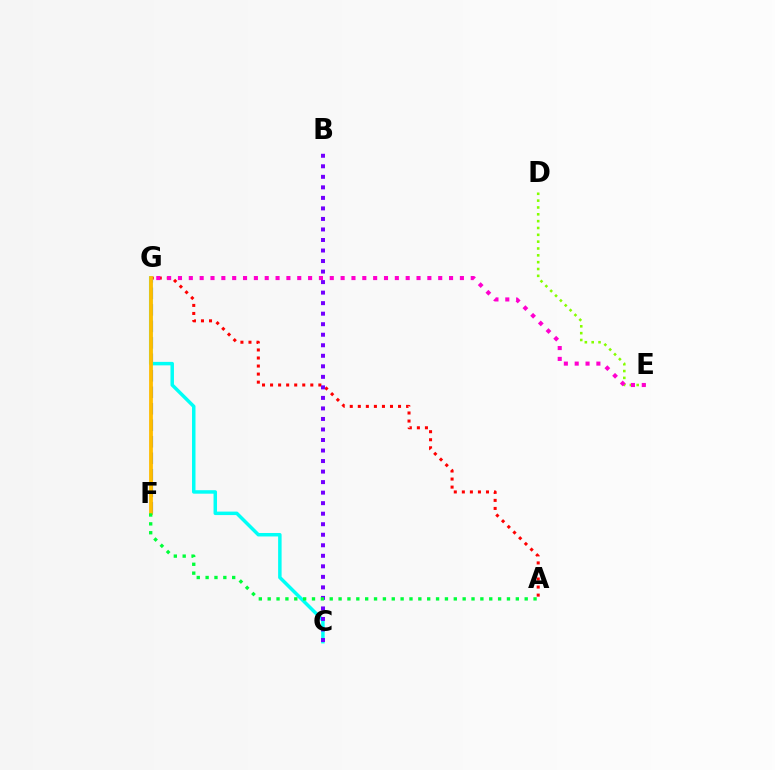{('A', 'G'): [{'color': '#ff0000', 'line_style': 'dotted', 'thickness': 2.19}], ('D', 'E'): [{'color': '#84ff00', 'line_style': 'dotted', 'thickness': 1.86}], ('F', 'G'): [{'color': '#004bff', 'line_style': 'dashed', 'thickness': 2.24}, {'color': '#ffbd00', 'line_style': 'solid', 'thickness': 2.73}], ('C', 'G'): [{'color': '#00fff6', 'line_style': 'solid', 'thickness': 2.5}], ('E', 'G'): [{'color': '#ff00cf', 'line_style': 'dotted', 'thickness': 2.95}], ('B', 'C'): [{'color': '#7200ff', 'line_style': 'dotted', 'thickness': 2.86}], ('A', 'F'): [{'color': '#00ff39', 'line_style': 'dotted', 'thickness': 2.41}]}